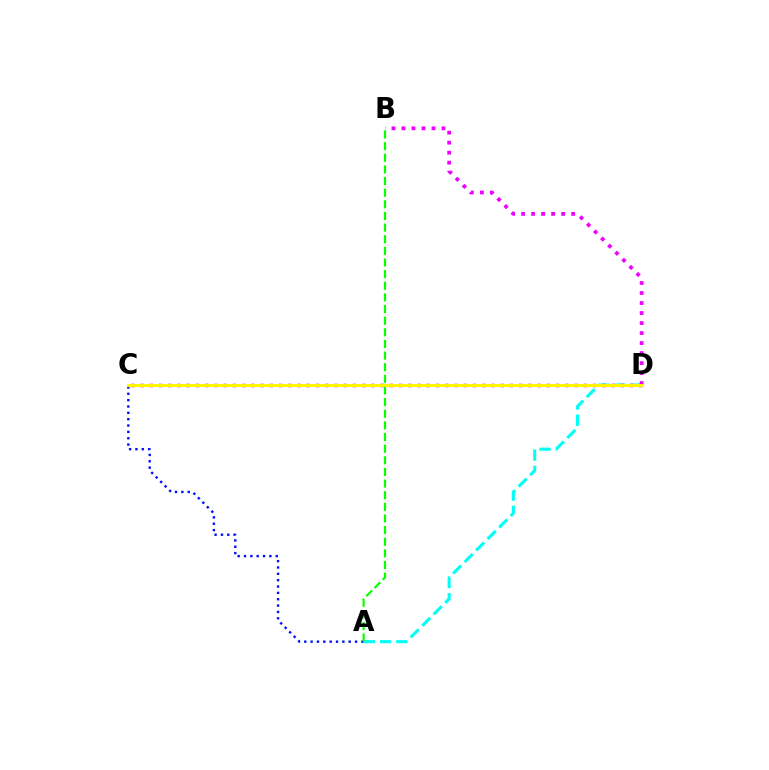{('A', 'C'): [{'color': '#0010ff', 'line_style': 'dotted', 'thickness': 1.72}], ('A', 'D'): [{'color': '#00fff6', 'line_style': 'dashed', 'thickness': 2.21}], ('B', 'D'): [{'color': '#ee00ff', 'line_style': 'dotted', 'thickness': 2.72}], ('C', 'D'): [{'color': '#ff0000', 'line_style': 'dotted', 'thickness': 2.51}, {'color': '#fcf500', 'line_style': 'solid', 'thickness': 2.13}], ('A', 'B'): [{'color': '#08ff00', 'line_style': 'dashed', 'thickness': 1.58}]}